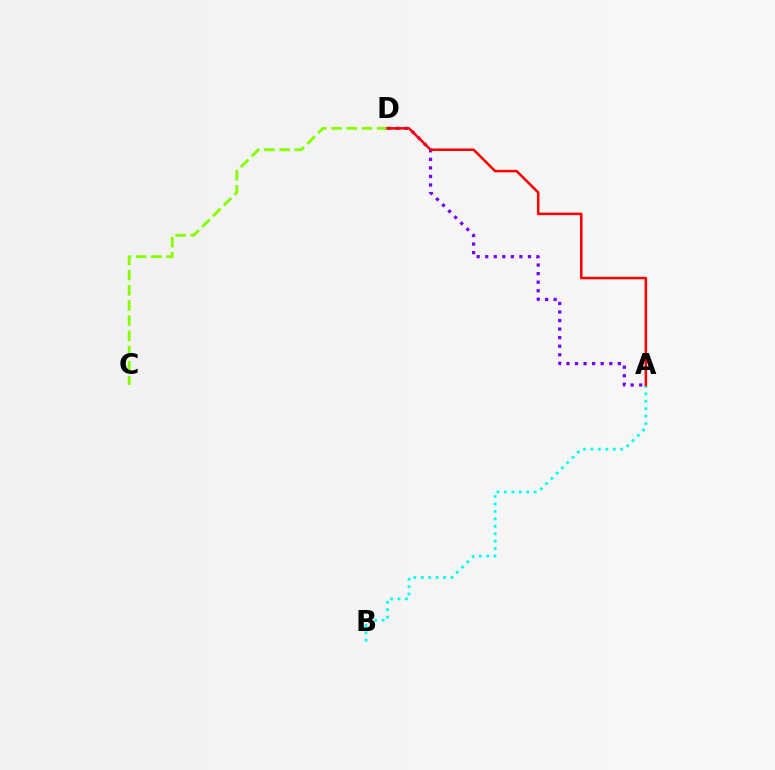{('C', 'D'): [{'color': '#84ff00', 'line_style': 'dashed', 'thickness': 2.06}], ('A', 'D'): [{'color': '#7200ff', 'line_style': 'dotted', 'thickness': 2.32}, {'color': '#ff0000', 'line_style': 'solid', 'thickness': 1.82}], ('A', 'B'): [{'color': '#00fff6', 'line_style': 'dotted', 'thickness': 2.02}]}